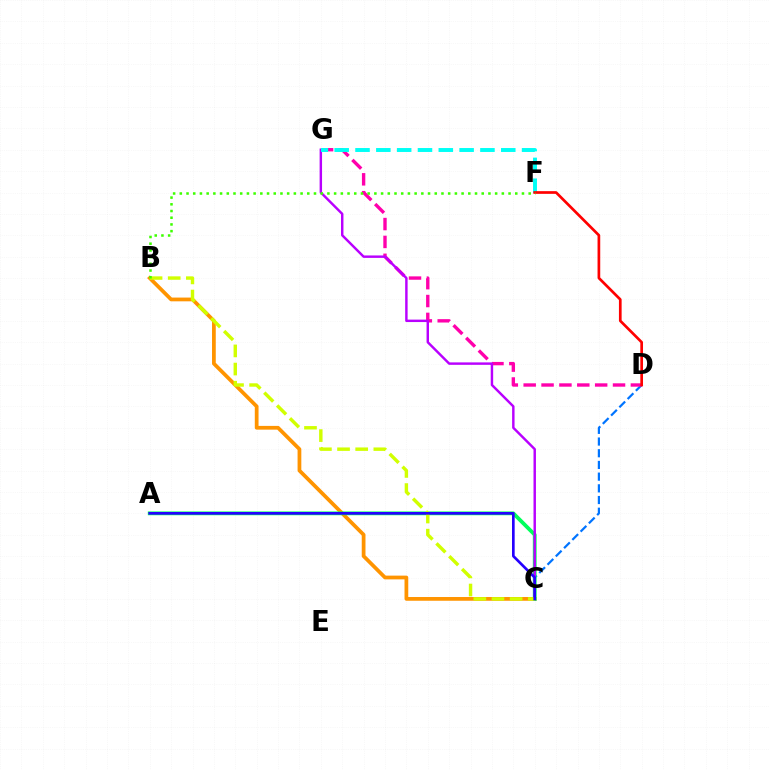{('C', 'D'): [{'color': '#0074ff', 'line_style': 'dashed', 'thickness': 1.59}], ('D', 'G'): [{'color': '#ff00ac', 'line_style': 'dashed', 'thickness': 2.43}], ('B', 'C'): [{'color': '#ff9400', 'line_style': 'solid', 'thickness': 2.7}, {'color': '#d1ff00', 'line_style': 'dashed', 'thickness': 2.47}], ('A', 'C'): [{'color': '#00ff5c', 'line_style': 'solid', 'thickness': 2.74}, {'color': '#2500ff', 'line_style': 'solid', 'thickness': 1.92}], ('C', 'G'): [{'color': '#b900ff', 'line_style': 'solid', 'thickness': 1.76}], ('F', 'G'): [{'color': '#00fff6', 'line_style': 'dashed', 'thickness': 2.83}], ('D', 'F'): [{'color': '#ff0000', 'line_style': 'solid', 'thickness': 1.94}], ('B', 'F'): [{'color': '#3dff00', 'line_style': 'dotted', 'thickness': 1.82}]}